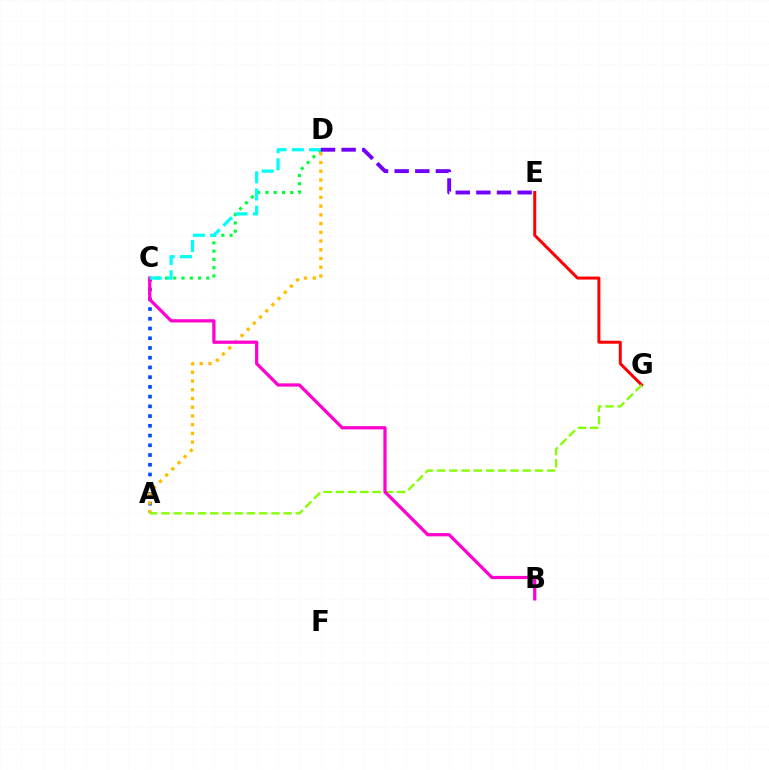{('A', 'C'): [{'color': '#004bff', 'line_style': 'dotted', 'thickness': 2.64}], ('A', 'D'): [{'color': '#ffbd00', 'line_style': 'dotted', 'thickness': 2.37}], ('C', 'D'): [{'color': '#00ff39', 'line_style': 'dotted', 'thickness': 2.24}, {'color': '#00fff6', 'line_style': 'dashed', 'thickness': 2.34}], ('E', 'G'): [{'color': '#ff0000', 'line_style': 'solid', 'thickness': 2.15}], ('A', 'G'): [{'color': '#84ff00', 'line_style': 'dashed', 'thickness': 1.66}], ('B', 'C'): [{'color': '#ff00cf', 'line_style': 'solid', 'thickness': 2.33}], ('D', 'E'): [{'color': '#7200ff', 'line_style': 'dashed', 'thickness': 2.8}]}